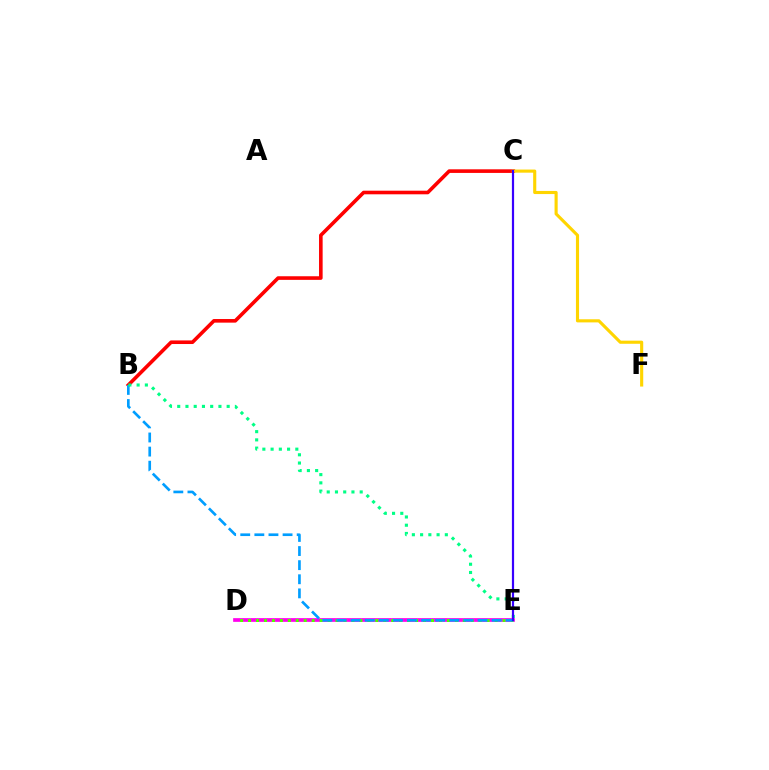{('B', 'C'): [{'color': '#ff0000', 'line_style': 'solid', 'thickness': 2.6}], ('D', 'E'): [{'color': '#ff00ed', 'line_style': 'solid', 'thickness': 2.66}, {'color': '#4fff00', 'line_style': 'dotted', 'thickness': 2.16}], ('C', 'F'): [{'color': '#ffd500', 'line_style': 'solid', 'thickness': 2.25}], ('B', 'E'): [{'color': '#009eff', 'line_style': 'dashed', 'thickness': 1.92}, {'color': '#00ff86', 'line_style': 'dotted', 'thickness': 2.24}], ('C', 'E'): [{'color': '#3700ff', 'line_style': 'solid', 'thickness': 1.59}]}